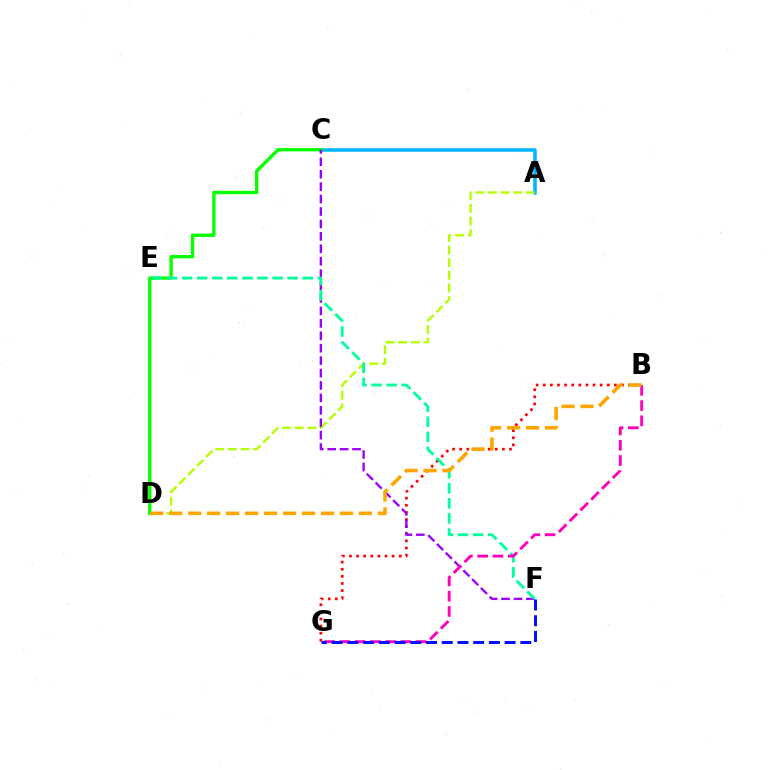{('A', 'C'): [{'color': '#00b5ff', 'line_style': 'solid', 'thickness': 2.53}], ('B', 'G'): [{'color': '#ff0000', 'line_style': 'dotted', 'thickness': 1.93}, {'color': '#ff00bd', 'line_style': 'dashed', 'thickness': 2.07}], ('A', 'D'): [{'color': '#b3ff00', 'line_style': 'dashed', 'thickness': 1.71}], ('C', 'D'): [{'color': '#08ff00', 'line_style': 'solid', 'thickness': 2.42}], ('C', 'F'): [{'color': '#9b00ff', 'line_style': 'dashed', 'thickness': 1.69}], ('E', 'F'): [{'color': '#00ff9d', 'line_style': 'dashed', 'thickness': 2.05}], ('B', 'D'): [{'color': '#ffa500', 'line_style': 'dashed', 'thickness': 2.58}], ('F', 'G'): [{'color': '#0010ff', 'line_style': 'dashed', 'thickness': 2.14}]}